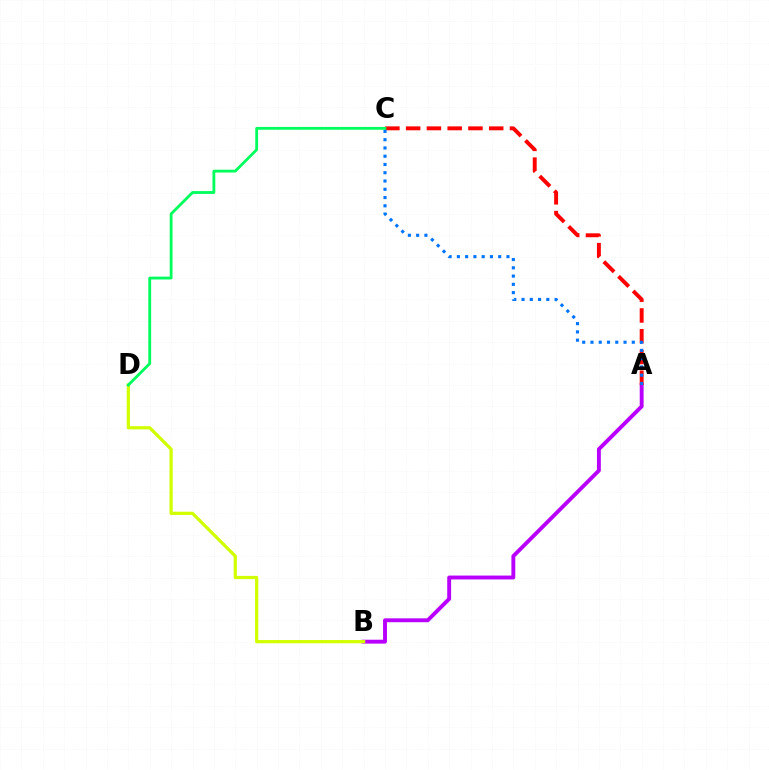{('A', 'B'): [{'color': '#b900ff', 'line_style': 'solid', 'thickness': 2.8}], ('B', 'D'): [{'color': '#d1ff00', 'line_style': 'solid', 'thickness': 2.32}], ('A', 'C'): [{'color': '#ff0000', 'line_style': 'dashed', 'thickness': 2.82}, {'color': '#0074ff', 'line_style': 'dotted', 'thickness': 2.25}], ('C', 'D'): [{'color': '#00ff5c', 'line_style': 'solid', 'thickness': 2.03}]}